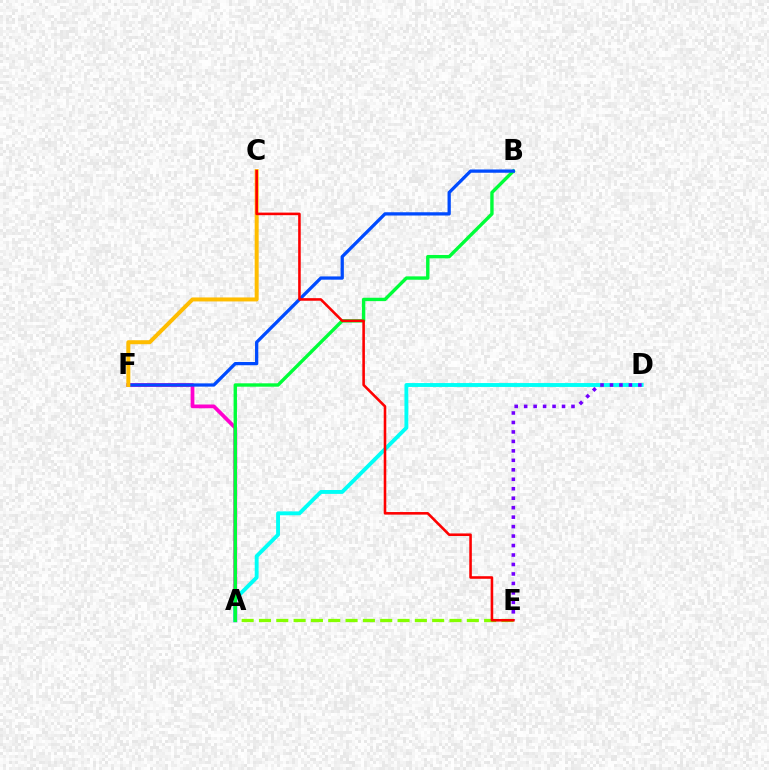{('A', 'F'): [{'color': '#ff00cf', 'line_style': 'solid', 'thickness': 2.71}], ('A', 'D'): [{'color': '#00fff6', 'line_style': 'solid', 'thickness': 2.79}], ('A', 'E'): [{'color': '#84ff00', 'line_style': 'dashed', 'thickness': 2.35}], ('A', 'B'): [{'color': '#00ff39', 'line_style': 'solid', 'thickness': 2.43}], ('D', 'E'): [{'color': '#7200ff', 'line_style': 'dotted', 'thickness': 2.57}], ('B', 'F'): [{'color': '#004bff', 'line_style': 'solid', 'thickness': 2.35}], ('C', 'F'): [{'color': '#ffbd00', 'line_style': 'solid', 'thickness': 2.87}], ('C', 'E'): [{'color': '#ff0000', 'line_style': 'solid', 'thickness': 1.86}]}